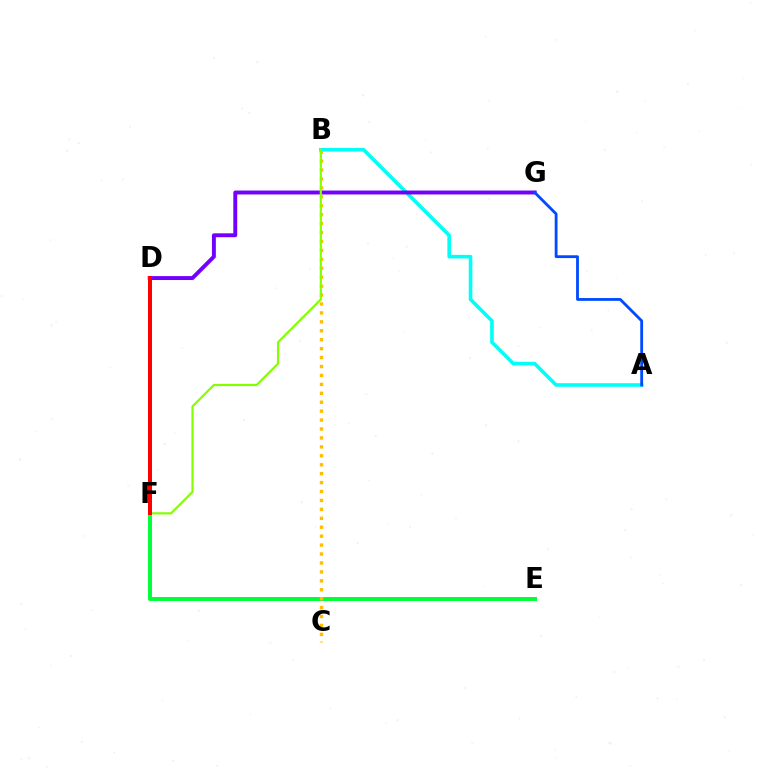{('E', 'F'): [{'color': '#00ff39', 'line_style': 'solid', 'thickness': 2.85}], ('B', 'C'): [{'color': '#ffbd00', 'line_style': 'dotted', 'thickness': 2.43}], ('A', 'B'): [{'color': '#00fff6', 'line_style': 'solid', 'thickness': 2.59}], ('D', 'G'): [{'color': '#7200ff', 'line_style': 'solid', 'thickness': 2.82}], ('B', 'F'): [{'color': '#84ff00', 'line_style': 'solid', 'thickness': 1.58}], ('A', 'G'): [{'color': '#004bff', 'line_style': 'solid', 'thickness': 2.03}], ('D', 'F'): [{'color': '#ff00cf', 'line_style': 'dashed', 'thickness': 1.53}, {'color': '#ff0000', 'line_style': 'solid', 'thickness': 2.87}]}